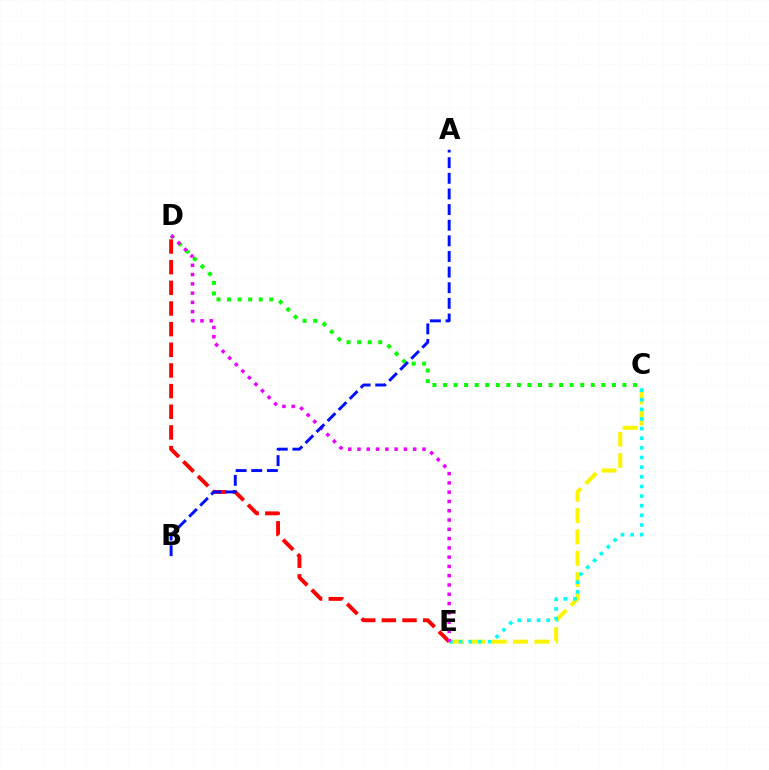{('D', 'E'): [{'color': '#ff0000', 'line_style': 'dashed', 'thickness': 2.81}, {'color': '#ee00ff', 'line_style': 'dotted', 'thickness': 2.52}], ('C', 'D'): [{'color': '#08ff00', 'line_style': 'dotted', 'thickness': 2.87}], ('C', 'E'): [{'color': '#fcf500', 'line_style': 'dashed', 'thickness': 2.9}, {'color': '#00fff6', 'line_style': 'dotted', 'thickness': 2.62}], ('A', 'B'): [{'color': '#0010ff', 'line_style': 'dashed', 'thickness': 2.12}]}